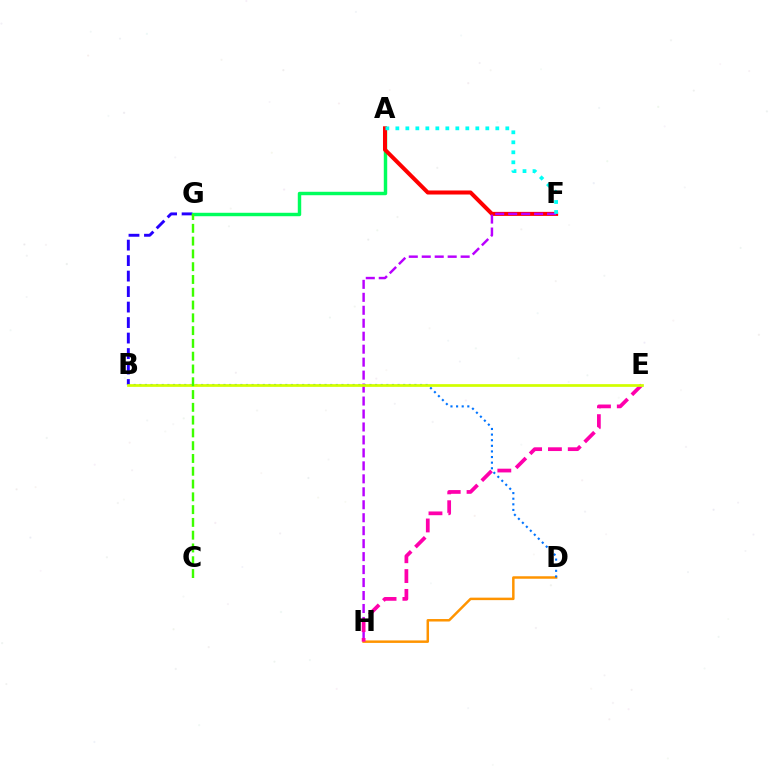{('B', 'G'): [{'color': '#2500ff', 'line_style': 'dashed', 'thickness': 2.1}], ('D', 'H'): [{'color': '#ff9400', 'line_style': 'solid', 'thickness': 1.79}], ('A', 'G'): [{'color': '#00ff5c', 'line_style': 'solid', 'thickness': 2.47}], ('A', 'F'): [{'color': '#ff0000', 'line_style': 'solid', 'thickness': 2.9}, {'color': '#00fff6', 'line_style': 'dotted', 'thickness': 2.72}], ('F', 'H'): [{'color': '#b900ff', 'line_style': 'dashed', 'thickness': 1.76}], ('E', 'H'): [{'color': '#ff00ac', 'line_style': 'dashed', 'thickness': 2.69}], ('B', 'D'): [{'color': '#0074ff', 'line_style': 'dotted', 'thickness': 1.53}], ('B', 'E'): [{'color': '#d1ff00', 'line_style': 'solid', 'thickness': 1.96}], ('C', 'G'): [{'color': '#3dff00', 'line_style': 'dashed', 'thickness': 1.74}]}